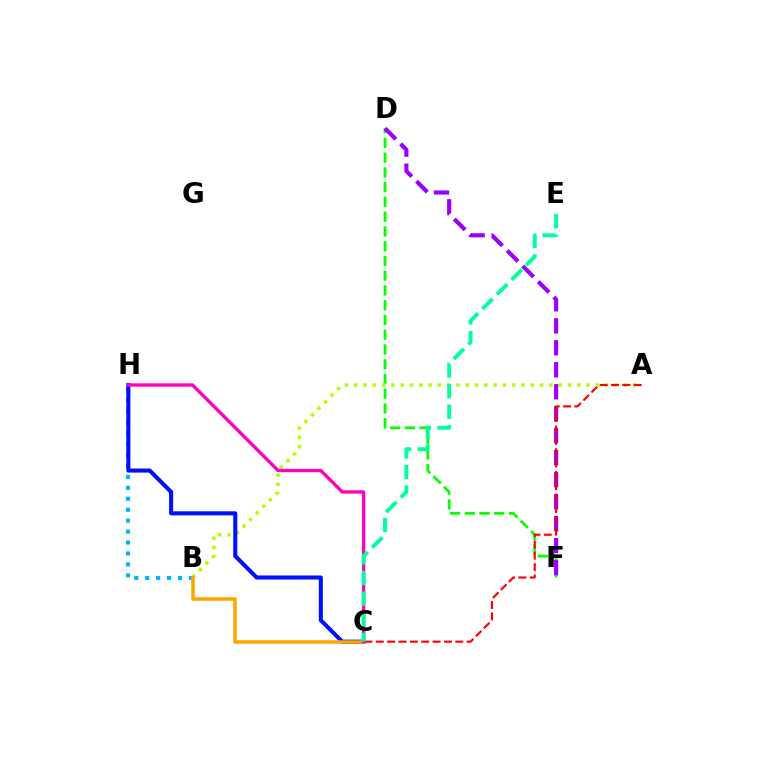{('D', 'F'): [{'color': '#08ff00', 'line_style': 'dashed', 'thickness': 2.0}, {'color': '#9b00ff', 'line_style': 'dashed', 'thickness': 2.99}], ('A', 'B'): [{'color': '#b3ff00', 'line_style': 'dotted', 'thickness': 2.53}], ('B', 'H'): [{'color': '#00b5ff', 'line_style': 'dotted', 'thickness': 2.97}], ('C', 'H'): [{'color': '#0010ff', 'line_style': 'solid', 'thickness': 2.93}, {'color': '#ff00bd', 'line_style': 'solid', 'thickness': 2.41}], ('B', 'C'): [{'color': '#ffa500', 'line_style': 'solid', 'thickness': 2.53}], ('A', 'C'): [{'color': '#ff0000', 'line_style': 'dashed', 'thickness': 1.54}], ('C', 'E'): [{'color': '#00ff9d', 'line_style': 'dashed', 'thickness': 2.8}]}